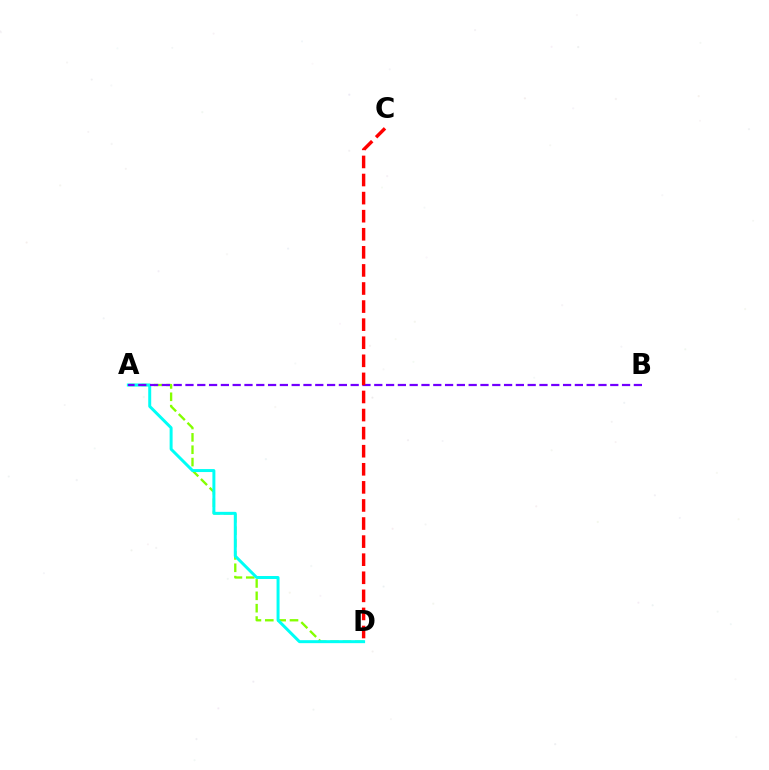{('A', 'D'): [{'color': '#84ff00', 'line_style': 'dashed', 'thickness': 1.68}, {'color': '#00fff6', 'line_style': 'solid', 'thickness': 2.14}], ('A', 'B'): [{'color': '#7200ff', 'line_style': 'dashed', 'thickness': 1.6}], ('C', 'D'): [{'color': '#ff0000', 'line_style': 'dashed', 'thickness': 2.46}]}